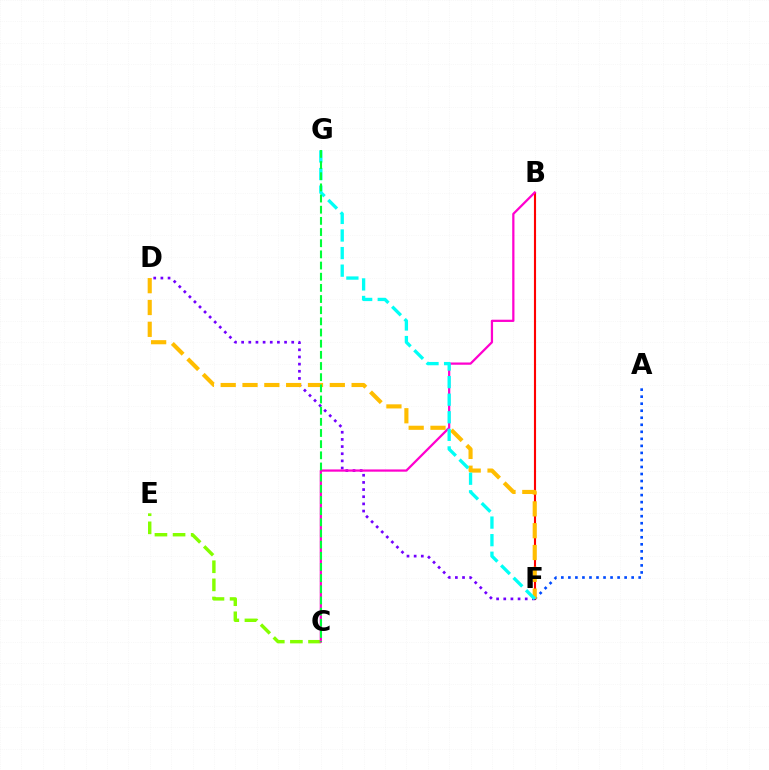{('B', 'F'): [{'color': '#ff0000', 'line_style': 'solid', 'thickness': 1.53}], ('D', 'F'): [{'color': '#7200ff', 'line_style': 'dotted', 'thickness': 1.94}, {'color': '#ffbd00', 'line_style': 'dashed', 'thickness': 2.96}], ('A', 'F'): [{'color': '#004bff', 'line_style': 'dotted', 'thickness': 1.91}], ('C', 'E'): [{'color': '#84ff00', 'line_style': 'dashed', 'thickness': 2.46}], ('B', 'C'): [{'color': '#ff00cf', 'line_style': 'solid', 'thickness': 1.62}], ('F', 'G'): [{'color': '#00fff6', 'line_style': 'dashed', 'thickness': 2.39}], ('C', 'G'): [{'color': '#00ff39', 'line_style': 'dashed', 'thickness': 1.52}]}